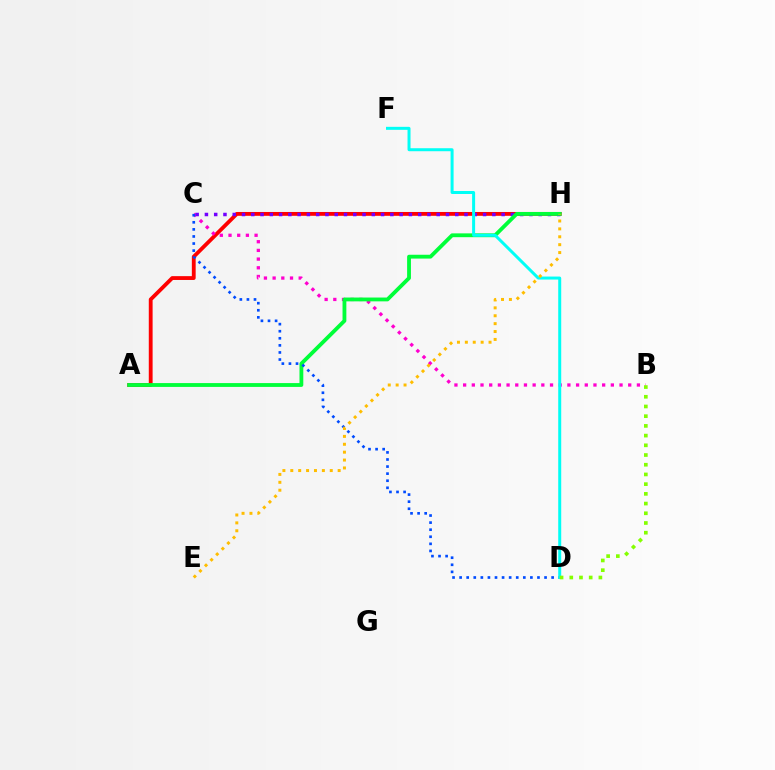{('A', 'H'): [{'color': '#ff0000', 'line_style': 'solid', 'thickness': 2.75}, {'color': '#00ff39', 'line_style': 'solid', 'thickness': 2.75}], ('B', 'C'): [{'color': '#ff00cf', 'line_style': 'dotted', 'thickness': 2.36}], ('C', 'H'): [{'color': '#7200ff', 'line_style': 'dotted', 'thickness': 2.52}], ('C', 'D'): [{'color': '#004bff', 'line_style': 'dotted', 'thickness': 1.92}], ('D', 'F'): [{'color': '#00fff6', 'line_style': 'solid', 'thickness': 2.16}], ('E', 'H'): [{'color': '#ffbd00', 'line_style': 'dotted', 'thickness': 2.14}], ('B', 'D'): [{'color': '#84ff00', 'line_style': 'dotted', 'thickness': 2.64}]}